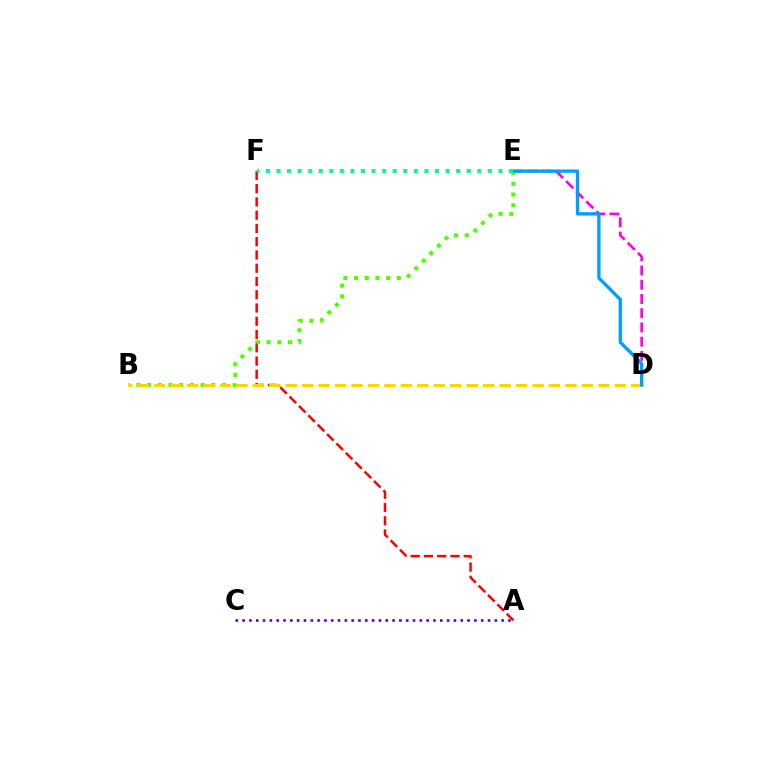{('D', 'E'): [{'color': '#ff00ed', 'line_style': 'dashed', 'thickness': 1.93}, {'color': '#009eff', 'line_style': 'solid', 'thickness': 2.39}], ('A', 'C'): [{'color': '#3700ff', 'line_style': 'dotted', 'thickness': 1.85}], ('A', 'F'): [{'color': '#ff0000', 'line_style': 'dashed', 'thickness': 1.8}], ('B', 'E'): [{'color': '#4fff00', 'line_style': 'dotted', 'thickness': 2.91}], ('B', 'D'): [{'color': '#ffd500', 'line_style': 'dashed', 'thickness': 2.24}], ('E', 'F'): [{'color': '#00ff86', 'line_style': 'dotted', 'thickness': 2.87}]}